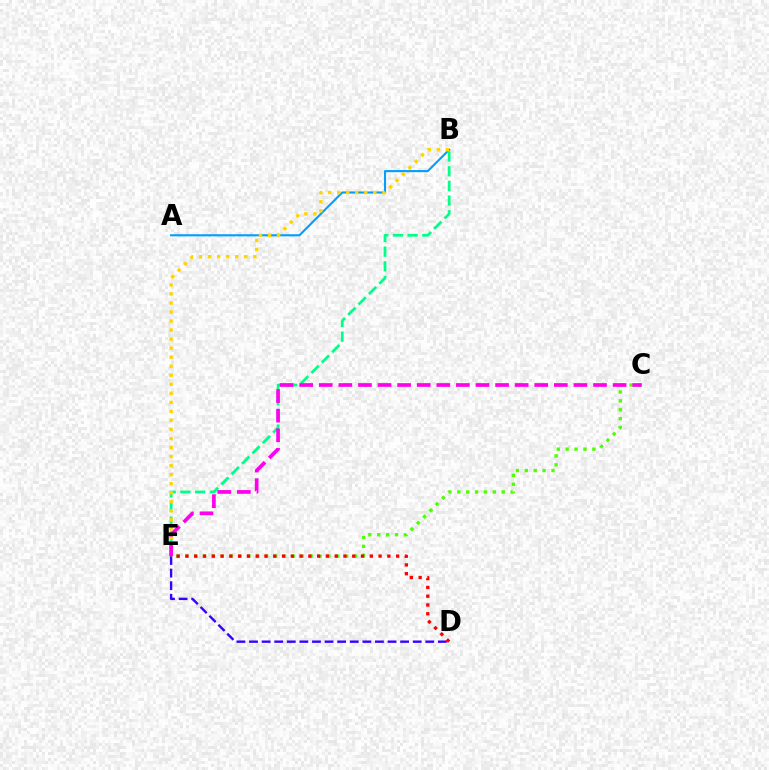{('D', 'E'): [{'color': '#3700ff', 'line_style': 'dashed', 'thickness': 1.71}, {'color': '#ff0000', 'line_style': 'dotted', 'thickness': 2.39}], ('A', 'B'): [{'color': '#009eff', 'line_style': 'solid', 'thickness': 1.5}], ('B', 'E'): [{'color': '#00ff86', 'line_style': 'dashed', 'thickness': 1.99}, {'color': '#ffd500', 'line_style': 'dotted', 'thickness': 2.45}], ('C', 'E'): [{'color': '#4fff00', 'line_style': 'dotted', 'thickness': 2.42}, {'color': '#ff00ed', 'line_style': 'dashed', 'thickness': 2.66}]}